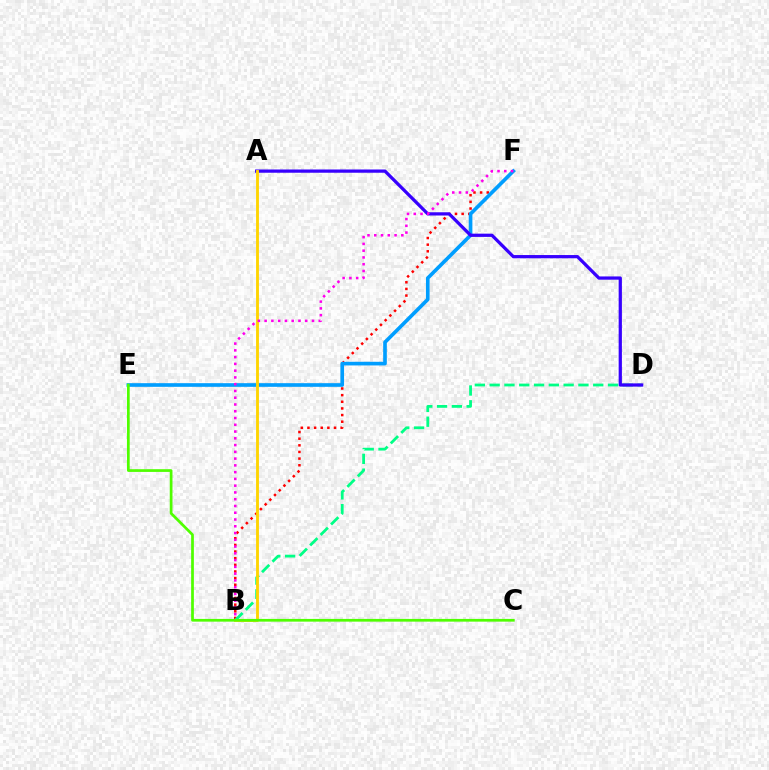{('B', 'F'): [{'color': '#ff0000', 'line_style': 'dotted', 'thickness': 1.8}, {'color': '#ff00ed', 'line_style': 'dotted', 'thickness': 1.84}], ('E', 'F'): [{'color': '#009eff', 'line_style': 'solid', 'thickness': 2.63}], ('B', 'D'): [{'color': '#00ff86', 'line_style': 'dashed', 'thickness': 2.01}], ('A', 'D'): [{'color': '#3700ff', 'line_style': 'solid', 'thickness': 2.34}], ('A', 'B'): [{'color': '#ffd500', 'line_style': 'solid', 'thickness': 2.06}], ('C', 'E'): [{'color': '#4fff00', 'line_style': 'solid', 'thickness': 1.96}]}